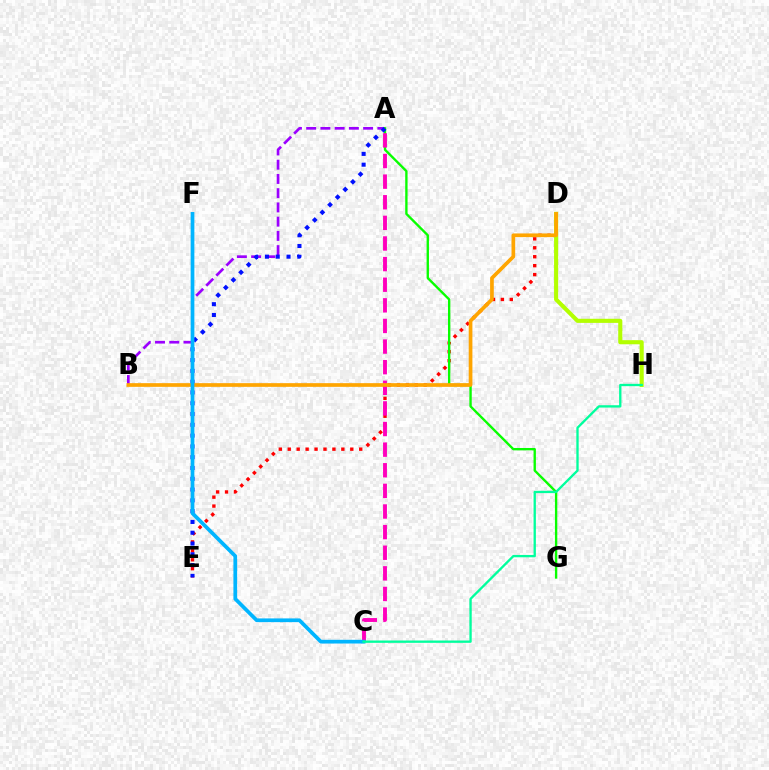{('A', 'B'): [{'color': '#9b00ff', 'line_style': 'dashed', 'thickness': 1.93}], ('D', 'E'): [{'color': '#ff0000', 'line_style': 'dotted', 'thickness': 2.43}], ('D', 'H'): [{'color': '#b3ff00', 'line_style': 'solid', 'thickness': 2.96}], ('A', 'G'): [{'color': '#08ff00', 'line_style': 'solid', 'thickness': 1.7}], ('A', 'E'): [{'color': '#0010ff', 'line_style': 'dotted', 'thickness': 2.93}], ('A', 'C'): [{'color': '#ff00bd', 'line_style': 'dashed', 'thickness': 2.8}], ('B', 'D'): [{'color': '#ffa500', 'line_style': 'solid', 'thickness': 2.66}], ('C', 'F'): [{'color': '#00b5ff', 'line_style': 'solid', 'thickness': 2.68}], ('C', 'H'): [{'color': '#00ff9d', 'line_style': 'solid', 'thickness': 1.68}]}